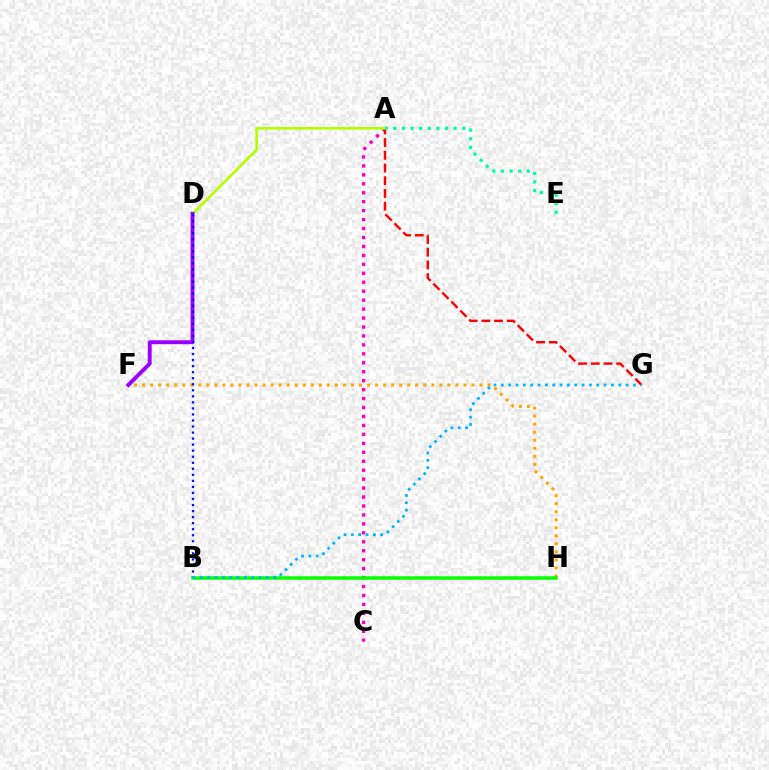{('A', 'C'): [{'color': '#ff00bd', 'line_style': 'dotted', 'thickness': 2.43}], ('F', 'H'): [{'color': '#ffa500', 'line_style': 'dotted', 'thickness': 2.18}], ('A', 'G'): [{'color': '#ff0000', 'line_style': 'dashed', 'thickness': 1.73}], ('A', 'D'): [{'color': '#b3ff00', 'line_style': 'solid', 'thickness': 1.92}], ('D', 'F'): [{'color': '#9b00ff', 'line_style': 'solid', 'thickness': 2.8}], ('A', 'E'): [{'color': '#00ff9d', 'line_style': 'dotted', 'thickness': 2.34}], ('B', 'D'): [{'color': '#0010ff', 'line_style': 'dotted', 'thickness': 1.64}], ('B', 'H'): [{'color': '#08ff00', 'line_style': 'solid', 'thickness': 2.53}], ('B', 'G'): [{'color': '#00b5ff', 'line_style': 'dotted', 'thickness': 1.99}]}